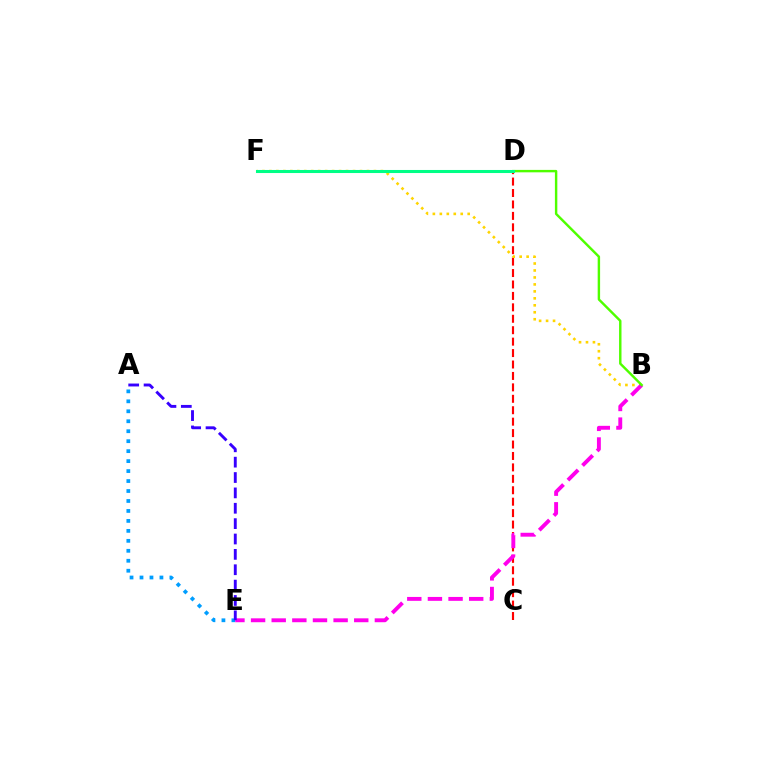{('A', 'E'): [{'color': '#009eff', 'line_style': 'dotted', 'thickness': 2.71}, {'color': '#3700ff', 'line_style': 'dashed', 'thickness': 2.09}], ('C', 'D'): [{'color': '#ff0000', 'line_style': 'dashed', 'thickness': 1.55}], ('B', 'F'): [{'color': '#ffd500', 'line_style': 'dotted', 'thickness': 1.89}], ('B', 'E'): [{'color': '#ff00ed', 'line_style': 'dashed', 'thickness': 2.8}], ('B', 'D'): [{'color': '#4fff00', 'line_style': 'solid', 'thickness': 1.75}], ('D', 'F'): [{'color': '#00ff86', 'line_style': 'solid', 'thickness': 2.21}]}